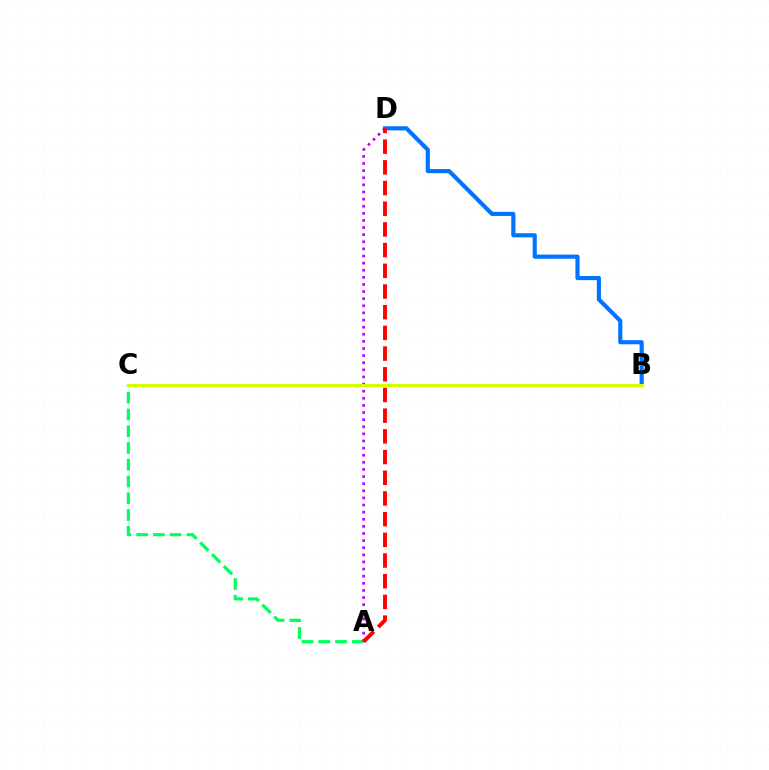{('A', 'C'): [{'color': '#00ff5c', 'line_style': 'dashed', 'thickness': 2.28}], ('B', 'D'): [{'color': '#0074ff', 'line_style': 'solid', 'thickness': 2.98}], ('A', 'D'): [{'color': '#b900ff', 'line_style': 'dotted', 'thickness': 1.93}, {'color': '#ff0000', 'line_style': 'dashed', 'thickness': 2.81}], ('B', 'C'): [{'color': '#d1ff00', 'line_style': 'solid', 'thickness': 2.21}]}